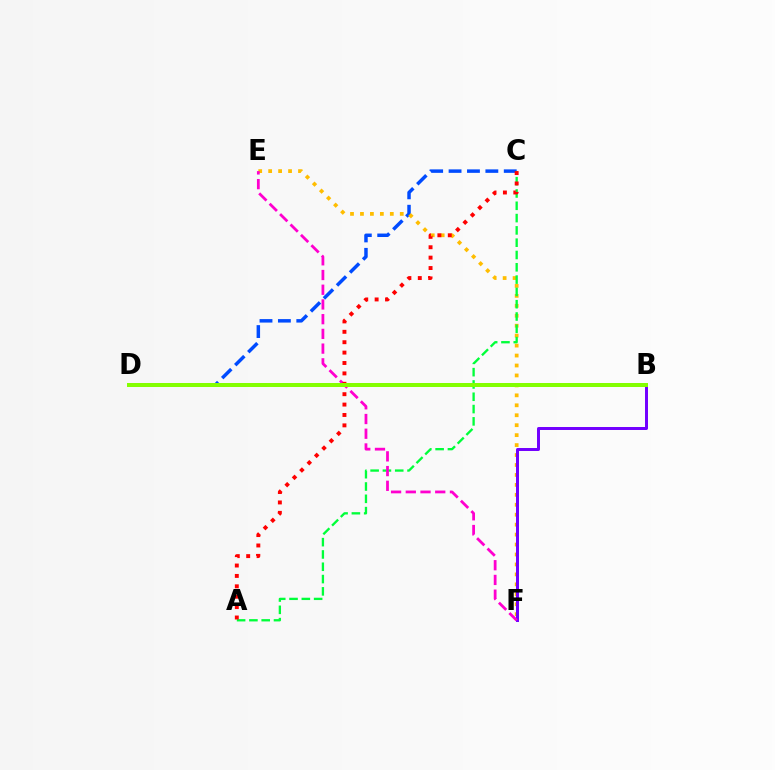{('C', 'D'): [{'color': '#004bff', 'line_style': 'dashed', 'thickness': 2.5}], ('E', 'F'): [{'color': '#ffbd00', 'line_style': 'dotted', 'thickness': 2.7}, {'color': '#ff00cf', 'line_style': 'dashed', 'thickness': 2.0}], ('A', 'C'): [{'color': '#00ff39', 'line_style': 'dashed', 'thickness': 1.67}, {'color': '#ff0000', 'line_style': 'dotted', 'thickness': 2.82}], ('B', 'F'): [{'color': '#7200ff', 'line_style': 'solid', 'thickness': 2.14}], ('B', 'D'): [{'color': '#00fff6', 'line_style': 'dashed', 'thickness': 2.86}, {'color': '#84ff00', 'line_style': 'solid', 'thickness': 2.87}]}